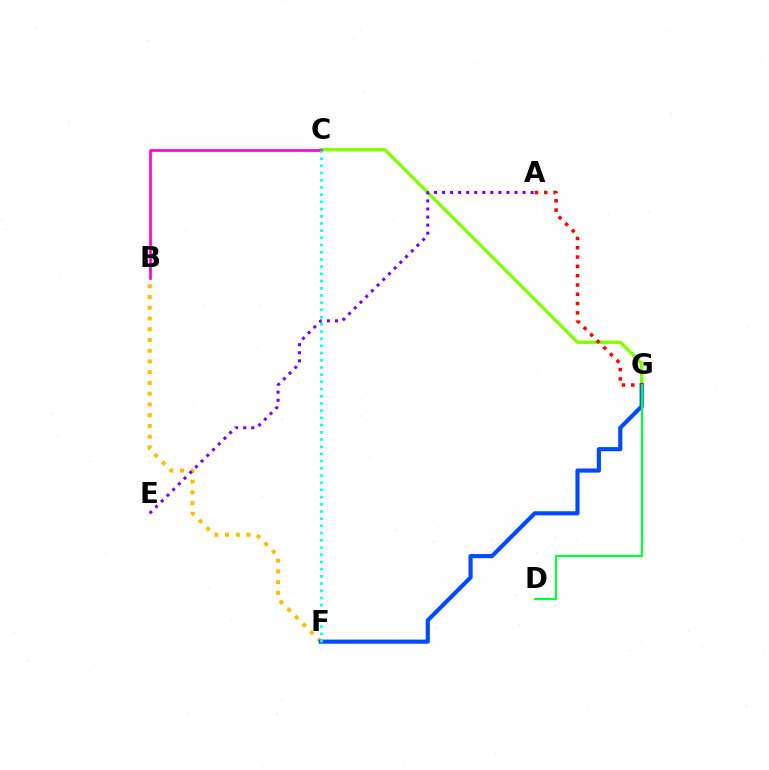{('C', 'G'): [{'color': '#84ff00', 'line_style': 'solid', 'thickness': 2.43}], ('B', 'F'): [{'color': '#ffbd00', 'line_style': 'dotted', 'thickness': 2.92}], ('A', 'E'): [{'color': '#7200ff', 'line_style': 'dotted', 'thickness': 2.19}], ('F', 'G'): [{'color': '#004bff', 'line_style': 'solid', 'thickness': 3.0}], ('A', 'G'): [{'color': '#ff0000', 'line_style': 'dotted', 'thickness': 2.53}], ('B', 'C'): [{'color': '#ff00cf', 'line_style': 'solid', 'thickness': 1.94}], ('C', 'F'): [{'color': '#00fff6', 'line_style': 'dotted', 'thickness': 1.96}], ('D', 'G'): [{'color': '#00ff39', 'line_style': 'solid', 'thickness': 1.6}]}